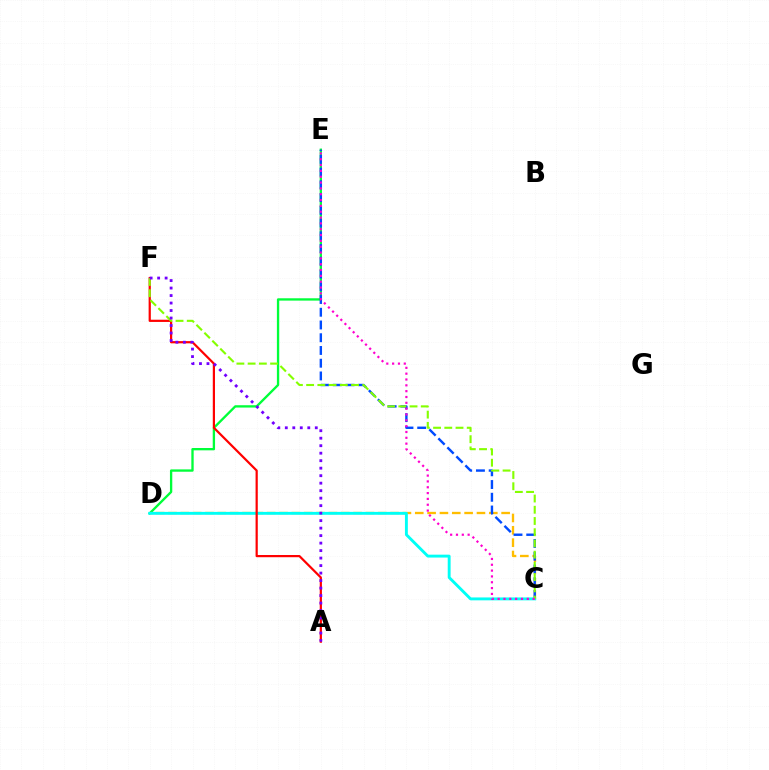{('C', 'D'): [{'color': '#ffbd00', 'line_style': 'dashed', 'thickness': 1.68}, {'color': '#00fff6', 'line_style': 'solid', 'thickness': 2.08}], ('D', 'E'): [{'color': '#00ff39', 'line_style': 'solid', 'thickness': 1.68}], ('C', 'E'): [{'color': '#004bff', 'line_style': 'dashed', 'thickness': 1.73}, {'color': '#ff00cf', 'line_style': 'dotted', 'thickness': 1.58}], ('A', 'F'): [{'color': '#ff0000', 'line_style': 'solid', 'thickness': 1.59}, {'color': '#7200ff', 'line_style': 'dotted', 'thickness': 2.04}], ('C', 'F'): [{'color': '#84ff00', 'line_style': 'dashed', 'thickness': 1.53}]}